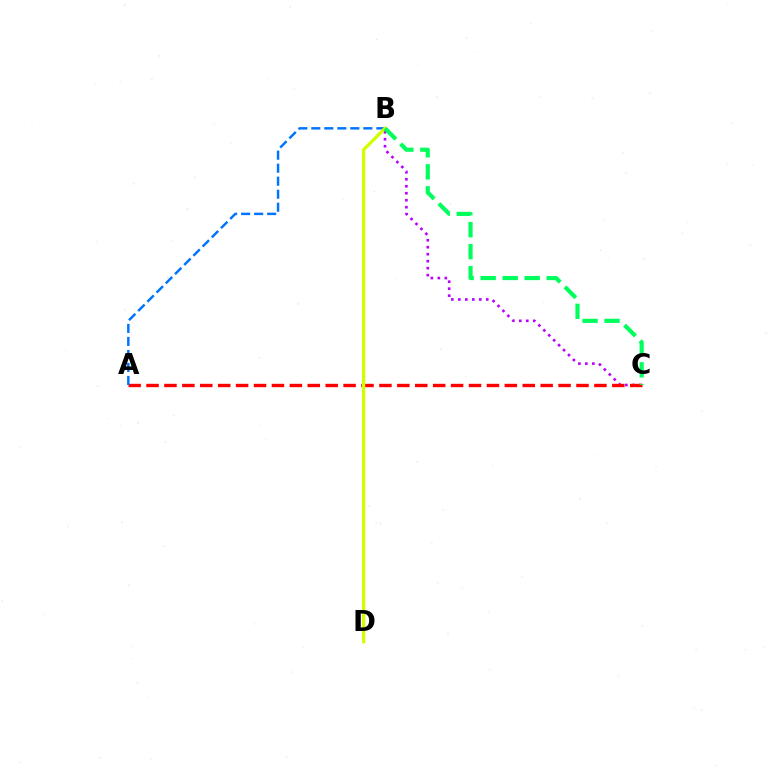{('B', 'C'): [{'color': '#b900ff', 'line_style': 'dotted', 'thickness': 1.9}, {'color': '#00ff5c', 'line_style': 'dashed', 'thickness': 2.99}], ('A', 'C'): [{'color': '#ff0000', 'line_style': 'dashed', 'thickness': 2.43}], ('A', 'B'): [{'color': '#0074ff', 'line_style': 'dashed', 'thickness': 1.77}], ('B', 'D'): [{'color': '#d1ff00', 'line_style': 'solid', 'thickness': 2.37}]}